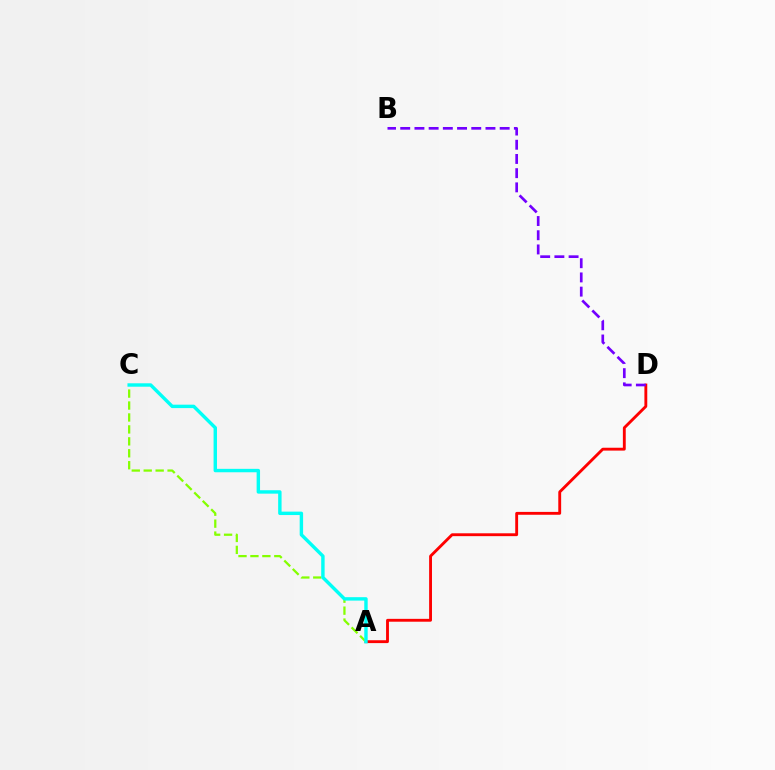{('A', 'D'): [{'color': '#ff0000', 'line_style': 'solid', 'thickness': 2.06}], ('B', 'D'): [{'color': '#7200ff', 'line_style': 'dashed', 'thickness': 1.93}], ('A', 'C'): [{'color': '#84ff00', 'line_style': 'dashed', 'thickness': 1.62}, {'color': '#00fff6', 'line_style': 'solid', 'thickness': 2.46}]}